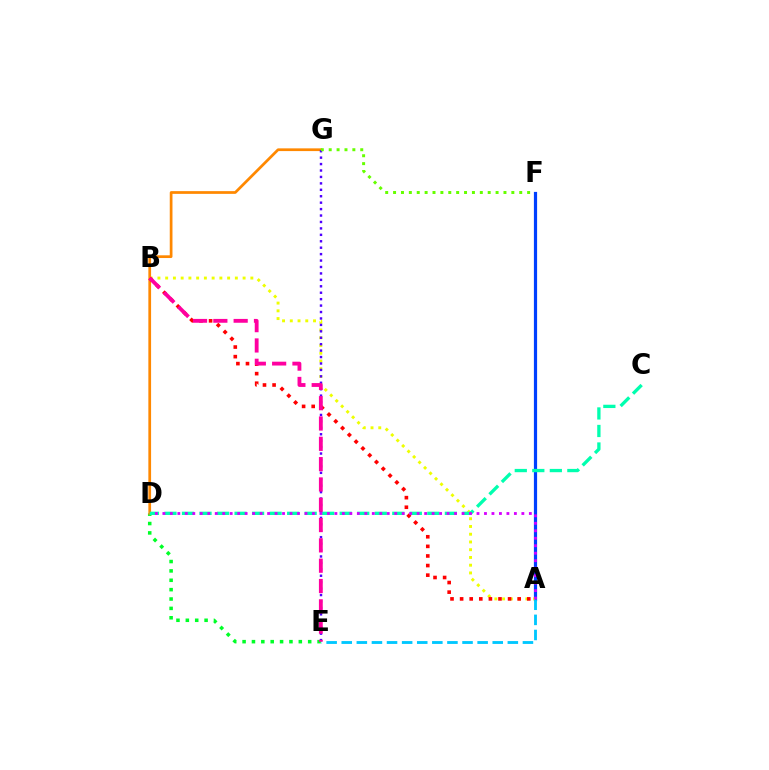{('D', 'E'): [{'color': '#00ff27', 'line_style': 'dotted', 'thickness': 2.55}], ('A', 'F'): [{'color': '#003fff', 'line_style': 'solid', 'thickness': 2.31}], ('A', 'B'): [{'color': '#eeff00', 'line_style': 'dotted', 'thickness': 2.1}, {'color': '#ff0000', 'line_style': 'dotted', 'thickness': 2.61}], ('A', 'E'): [{'color': '#00c7ff', 'line_style': 'dashed', 'thickness': 2.05}], ('D', 'G'): [{'color': '#ff8800', 'line_style': 'solid', 'thickness': 1.96}], ('C', 'D'): [{'color': '#00ffaf', 'line_style': 'dashed', 'thickness': 2.38}], ('E', 'G'): [{'color': '#4f00ff', 'line_style': 'dotted', 'thickness': 1.75}], ('F', 'G'): [{'color': '#66ff00', 'line_style': 'dotted', 'thickness': 2.14}], ('B', 'E'): [{'color': '#ff00a0', 'line_style': 'dashed', 'thickness': 2.76}], ('A', 'D'): [{'color': '#d600ff', 'line_style': 'dotted', 'thickness': 2.03}]}